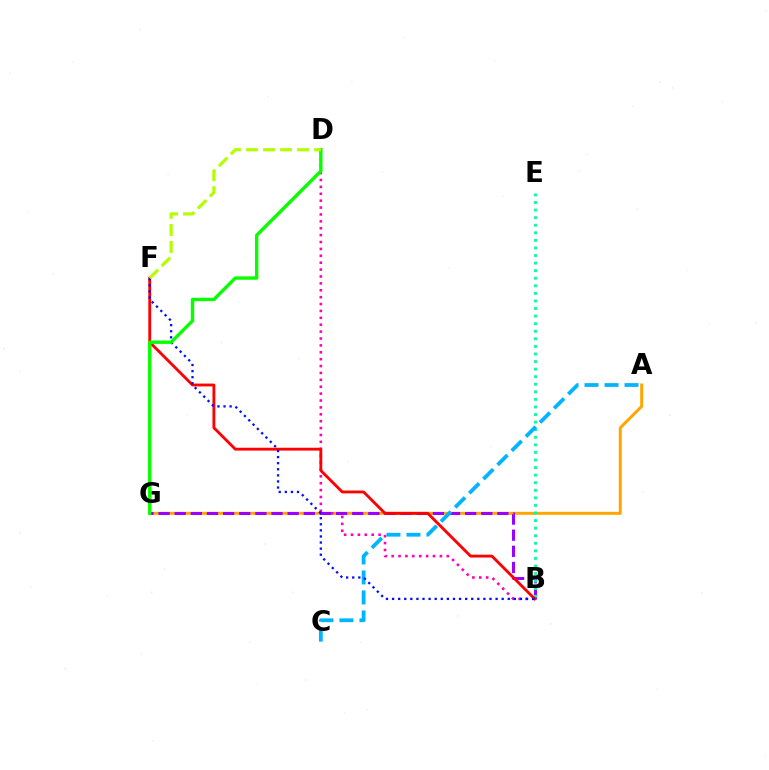{('A', 'G'): [{'color': '#ffa500', 'line_style': 'solid', 'thickness': 2.13}], ('B', 'D'): [{'color': '#ff00bd', 'line_style': 'dotted', 'thickness': 1.87}], ('B', 'G'): [{'color': '#9b00ff', 'line_style': 'dashed', 'thickness': 2.19}], ('B', 'E'): [{'color': '#00ff9d', 'line_style': 'dotted', 'thickness': 2.06}], ('B', 'F'): [{'color': '#ff0000', 'line_style': 'solid', 'thickness': 2.05}, {'color': '#0010ff', 'line_style': 'dotted', 'thickness': 1.65}], ('A', 'C'): [{'color': '#00b5ff', 'line_style': 'dashed', 'thickness': 2.72}], ('D', 'G'): [{'color': '#08ff00', 'line_style': 'solid', 'thickness': 2.43}], ('D', 'F'): [{'color': '#b3ff00', 'line_style': 'dashed', 'thickness': 2.31}]}